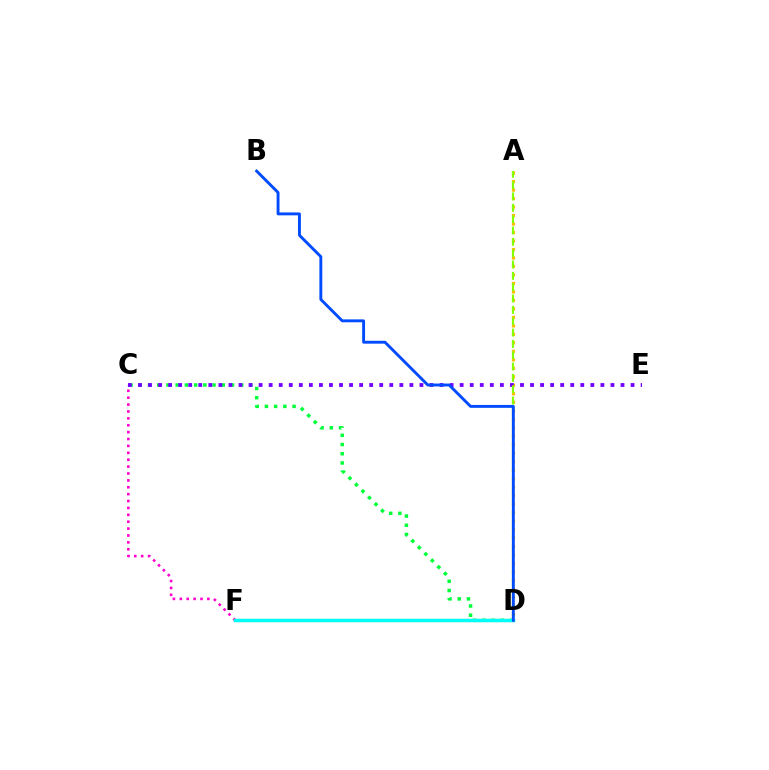{('A', 'D'): [{'color': '#ffbd00', 'line_style': 'dotted', 'thickness': 2.31}, {'color': '#84ff00', 'line_style': 'dashed', 'thickness': 1.54}], ('C', 'D'): [{'color': '#00ff39', 'line_style': 'dotted', 'thickness': 2.5}], ('C', 'F'): [{'color': '#ff00cf', 'line_style': 'dotted', 'thickness': 1.87}], ('C', 'E'): [{'color': '#7200ff', 'line_style': 'dotted', 'thickness': 2.73}], ('D', 'F'): [{'color': '#ff0000', 'line_style': 'solid', 'thickness': 2.21}, {'color': '#00fff6', 'line_style': 'solid', 'thickness': 2.5}], ('B', 'D'): [{'color': '#004bff', 'line_style': 'solid', 'thickness': 2.08}]}